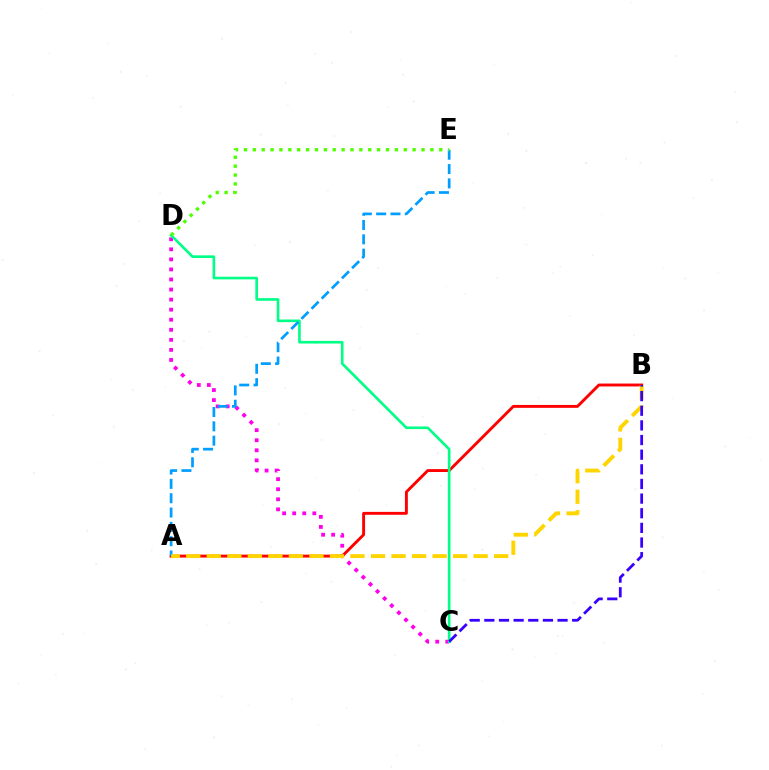{('C', 'D'): [{'color': '#ff00ed', 'line_style': 'dotted', 'thickness': 2.73}, {'color': '#00ff86', 'line_style': 'solid', 'thickness': 1.9}], ('A', 'B'): [{'color': '#ff0000', 'line_style': 'solid', 'thickness': 2.09}, {'color': '#ffd500', 'line_style': 'dashed', 'thickness': 2.79}], ('A', 'E'): [{'color': '#009eff', 'line_style': 'dashed', 'thickness': 1.95}], ('B', 'C'): [{'color': '#3700ff', 'line_style': 'dashed', 'thickness': 1.99}], ('D', 'E'): [{'color': '#4fff00', 'line_style': 'dotted', 'thickness': 2.41}]}